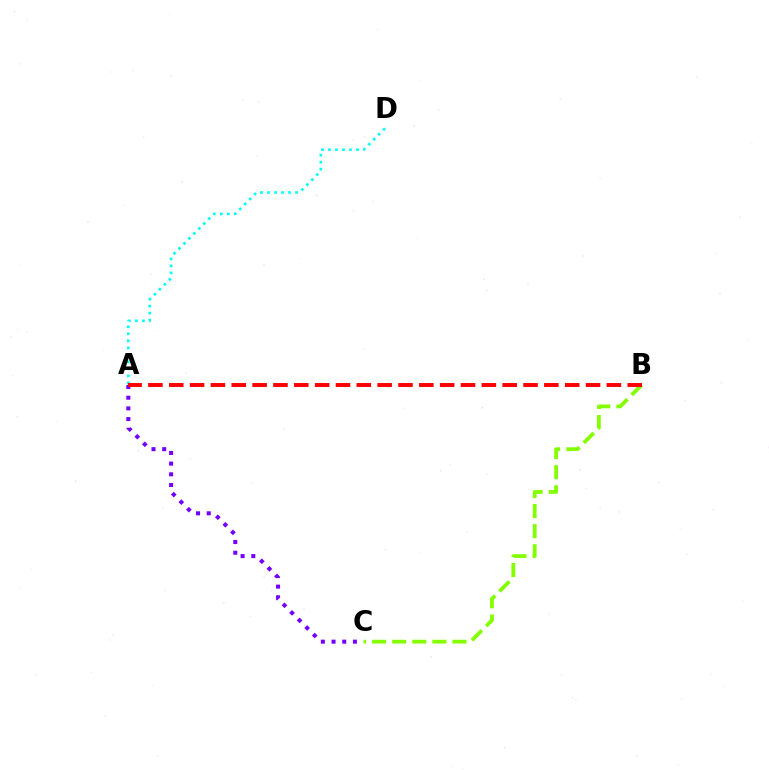{('B', 'C'): [{'color': '#84ff00', 'line_style': 'dashed', 'thickness': 2.73}], ('A', 'C'): [{'color': '#7200ff', 'line_style': 'dotted', 'thickness': 2.9}], ('A', 'D'): [{'color': '#00fff6', 'line_style': 'dotted', 'thickness': 1.9}], ('A', 'B'): [{'color': '#ff0000', 'line_style': 'dashed', 'thickness': 2.83}]}